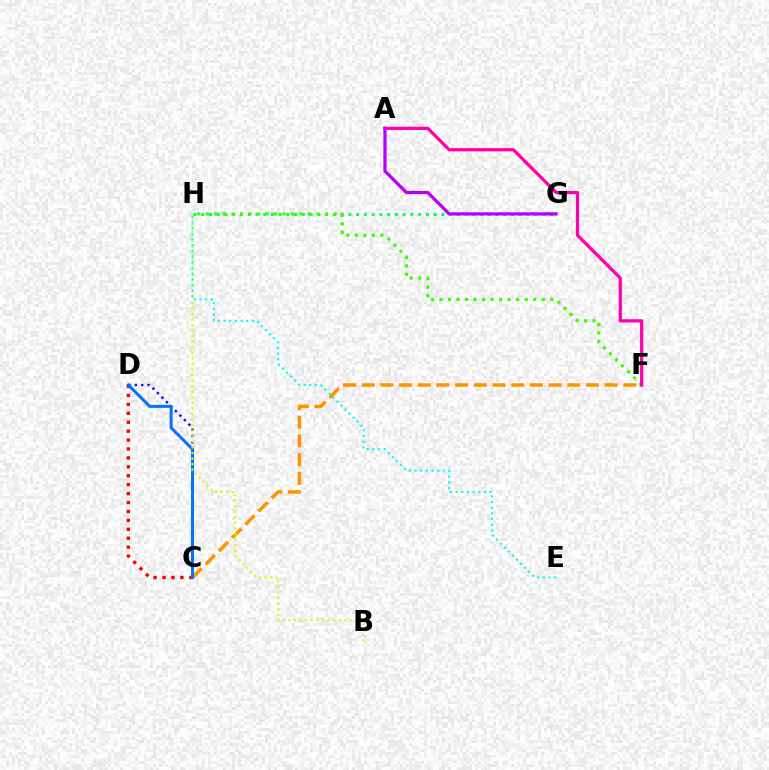{('C', 'F'): [{'color': '#ff9400', 'line_style': 'dashed', 'thickness': 2.54}], ('G', 'H'): [{'color': '#00ff5c', 'line_style': 'dotted', 'thickness': 2.1}], ('F', 'H'): [{'color': '#3dff00', 'line_style': 'dotted', 'thickness': 2.31}], ('C', 'D'): [{'color': '#2500ff', 'line_style': 'dotted', 'thickness': 1.73}, {'color': '#ff0000', 'line_style': 'dotted', 'thickness': 2.42}, {'color': '#0074ff', 'line_style': 'solid', 'thickness': 2.16}], ('A', 'F'): [{'color': '#ff00ac', 'line_style': 'solid', 'thickness': 2.32}], ('B', 'H'): [{'color': '#d1ff00', 'line_style': 'dotted', 'thickness': 1.51}], ('E', 'H'): [{'color': '#00fff6', 'line_style': 'dotted', 'thickness': 1.54}], ('A', 'G'): [{'color': '#b900ff', 'line_style': 'solid', 'thickness': 2.33}]}